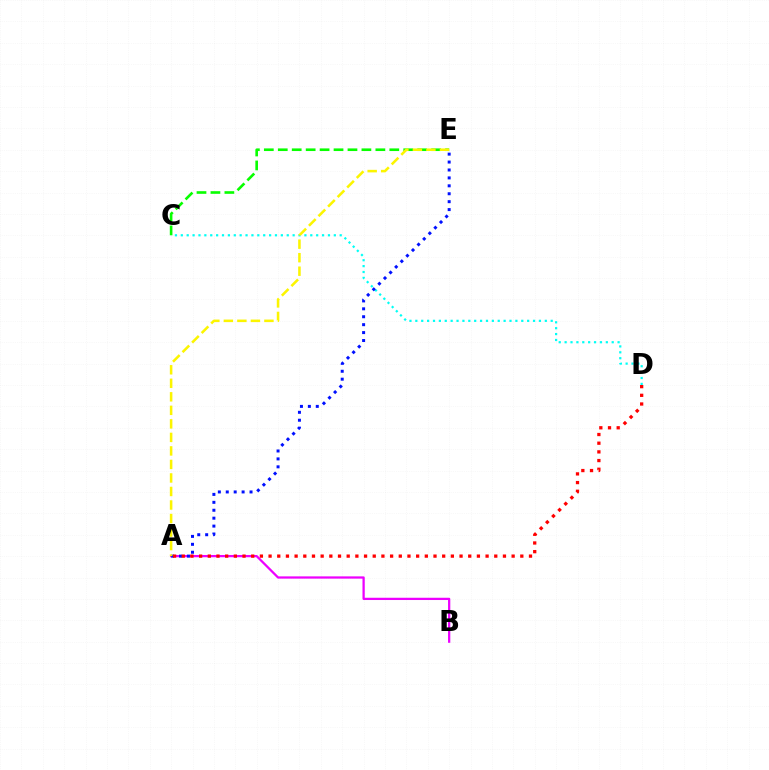{('C', 'D'): [{'color': '#00fff6', 'line_style': 'dotted', 'thickness': 1.6}], ('A', 'B'): [{'color': '#ee00ff', 'line_style': 'solid', 'thickness': 1.63}], ('C', 'E'): [{'color': '#08ff00', 'line_style': 'dashed', 'thickness': 1.89}], ('A', 'E'): [{'color': '#0010ff', 'line_style': 'dotted', 'thickness': 2.15}, {'color': '#fcf500', 'line_style': 'dashed', 'thickness': 1.84}], ('A', 'D'): [{'color': '#ff0000', 'line_style': 'dotted', 'thickness': 2.36}]}